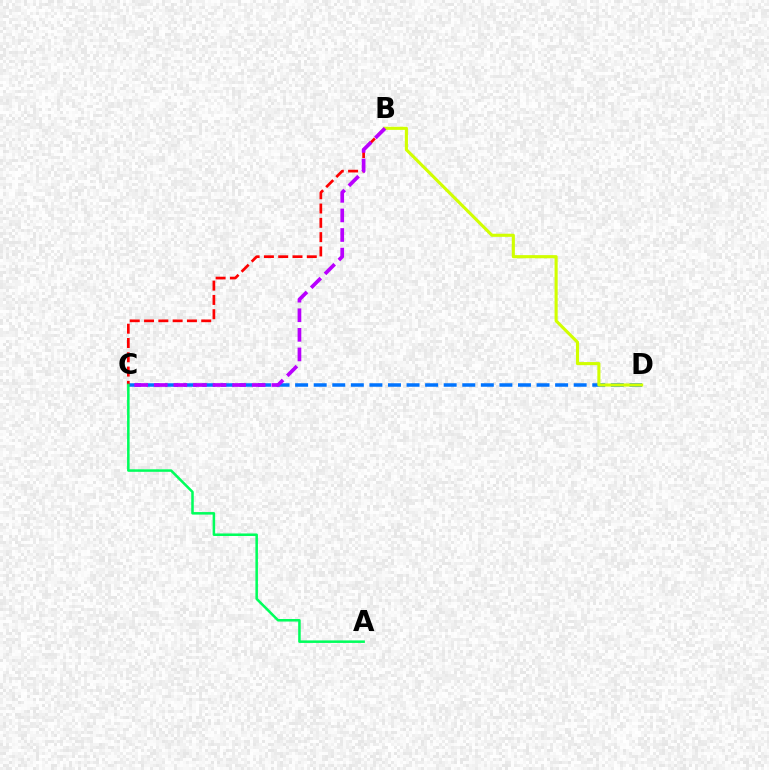{('C', 'D'): [{'color': '#0074ff', 'line_style': 'dashed', 'thickness': 2.52}], ('B', 'C'): [{'color': '#ff0000', 'line_style': 'dashed', 'thickness': 1.94}, {'color': '#b900ff', 'line_style': 'dashed', 'thickness': 2.66}], ('B', 'D'): [{'color': '#d1ff00', 'line_style': 'solid', 'thickness': 2.23}], ('A', 'C'): [{'color': '#00ff5c', 'line_style': 'solid', 'thickness': 1.82}]}